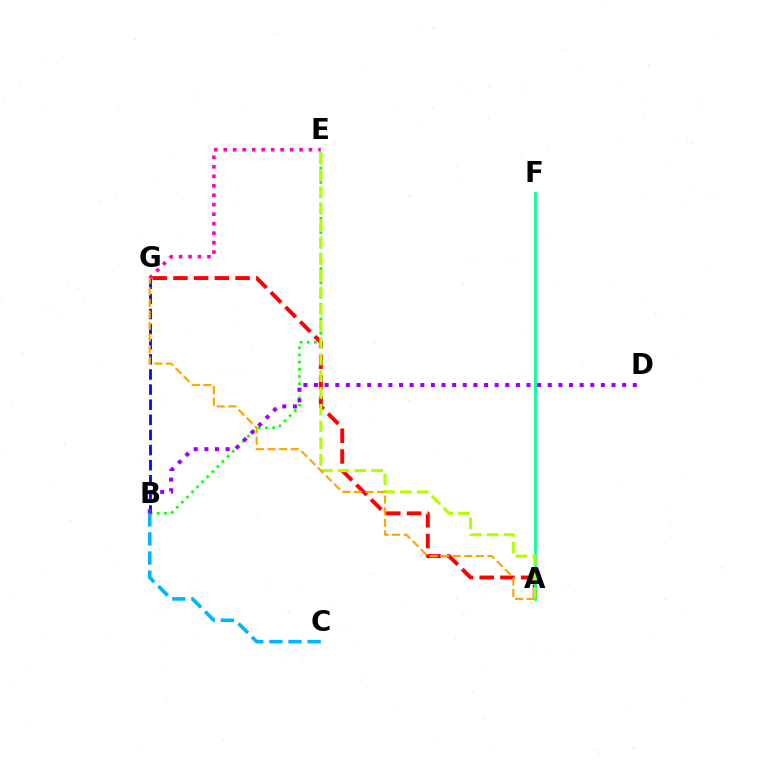{('B', 'E'): [{'color': '#08ff00', 'line_style': 'dotted', 'thickness': 1.95}], ('A', 'G'): [{'color': '#ff0000', 'line_style': 'dashed', 'thickness': 2.82}, {'color': '#ffa500', 'line_style': 'dashed', 'thickness': 1.57}], ('A', 'F'): [{'color': '#00ff9d', 'line_style': 'solid', 'thickness': 1.97}], ('B', 'G'): [{'color': '#0010ff', 'line_style': 'dashed', 'thickness': 2.05}], ('A', 'E'): [{'color': '#b3ff00', 'line_style': 'dashed', 'thickness': 2.27}], ('B', 'C'): [{'color': '#00b5ff', 'line_style': 'dashed', 'thickness': 2.6}], ('E', 'G'): [{'color': '#ff00bd', 'line_style': 'dotted', 'thickness': 2.57}], ('B', 'D'): [{'color': '#9b00ff', 'line_style': 'dotted', 'thickness': 2.89}]}